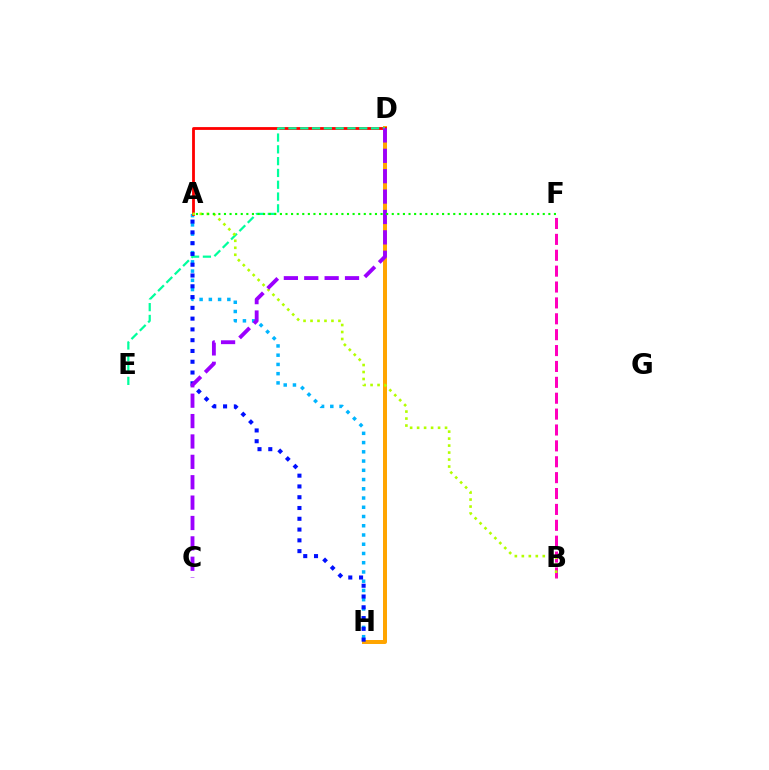{('A', 'H'): [{'color': '#00b5ff', 'line_style': 'dotted', 'thickness': 2.51}, {'color': '#0010ff', 'line_style': 'dotted', 'thickness': 2.93}], ('B', 'F'): [{'color': '#ff00bd', 'line_style': 'dashed', 'thickness': 2.16}], ('D', 'H'): [{'color': '#ffa500', 'line_style': 'solid', 'thickness': 2.87}], ('A', 'D'): [{'color': '#ff0000', 'line_style': 'solid', 'thickness': 2.03}], ('D', 'E'): [{'color': '#00ff9d', 'line_style': 'dashed', 'thickness': 1.6}], ('A', 'B'): [{'color': '#b3ff00', 'line_style': 'dotted', 'thickness': 1.9}], ('C', 'D'): [{'color': '#9b00ff', 'line_style': 'dashed', 'thickness': 2.77}], ('A', 'F'): [{'color': '#08ff00', 'line_style': 'dotted', 'thickness': 1.52}]}